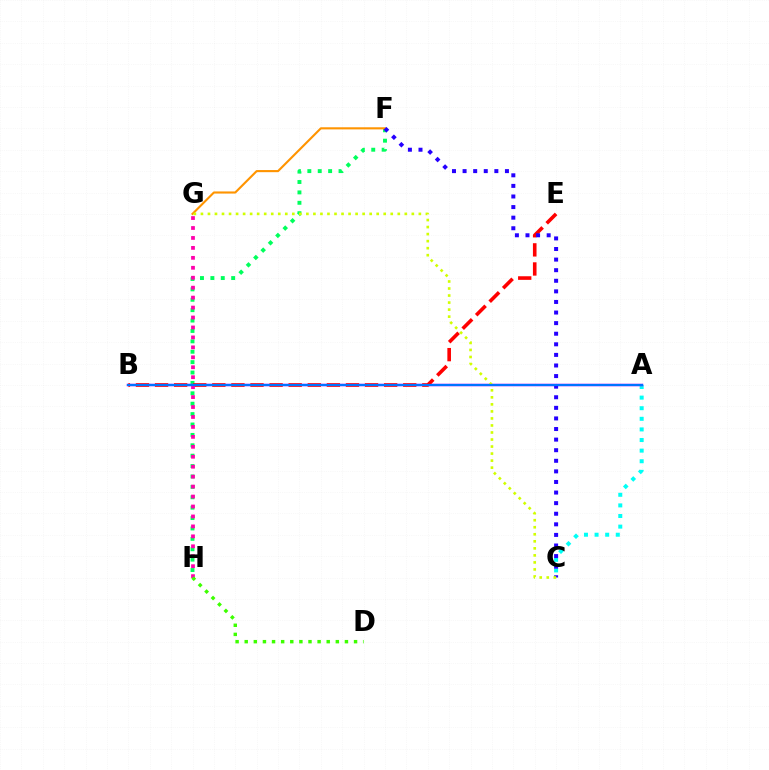{('A', 'C'): [{'color': '#00fff6', 'line_style': 'dotted', 'thickness': 2.88}], ('F', 'H'): [{'color': '#00ff5c', 'line_style': 'dotted', 'thickness': 2.82}], ('A', 'B'): [{'color': '#b900ff', 'line_style': 'solid', 'thickness': 1.78}, {'color': '#0074ff', 'line_style': 'solid', 'thickness': 1.55}], ('B', 'E'): [{'color': '#ff0000', 'line_style': 'dashed', 'thickness': 2.59}], ('G', 'H'): [{'color': '#ff00ac', 'line_style': 'dotted', 'thickness': 2.7}], ('D', 'H'): [{'color': '#3dff00', 'line_style': 'dotted', 'thickness': 2.48}], ('F', 'G'): [{'color': '#ff9400', 'line_style': 'solid', 'thickness': 1.52}], ('C', 'F'): [{'color': '#2500ff', 'line_style': 'dotted', 'thickness': 2.88}], ('C', 'G'): [{'color': '#d1ff00', 'line_style': 'dotted', 'thickness': 1.91}]}